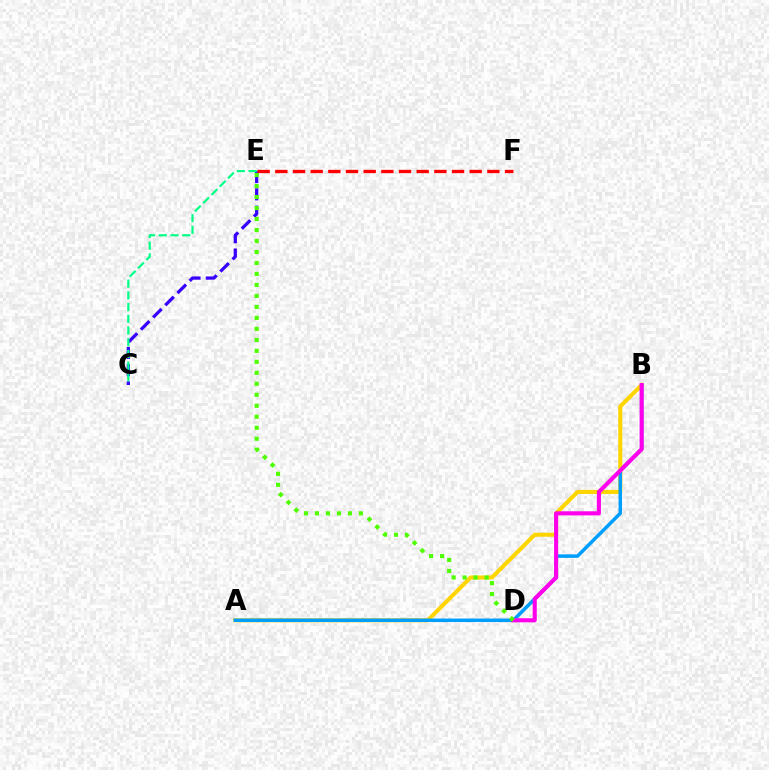{('A', 'B'): [{'color': '#ffd500', 'line_style': 'solid', 'thickness': 2.93}, {'color': '#009eff', 'line_style': 'solid', 'thickness': 2.51}], ('C', 'E'): [{'color': '#3700ff', 'line_style': 'dashed', 'thickness': 2.34}, {'color': '#00ff86', 'line_style': 'dashed', 'thickness': 1.59}], ('E', 'F'): [{'color': '#ff0000', 'line_style': 'dashed', 'thickness': 2.4}], ('B', 'D'): [{'color': '#ff00ed', 'line_style': 'solid', 'thickness': 2.96}], ('D', 'E'): [{'color': '#4fff00', 'line_style': 'dotted', 'thickness': 2.98}]}